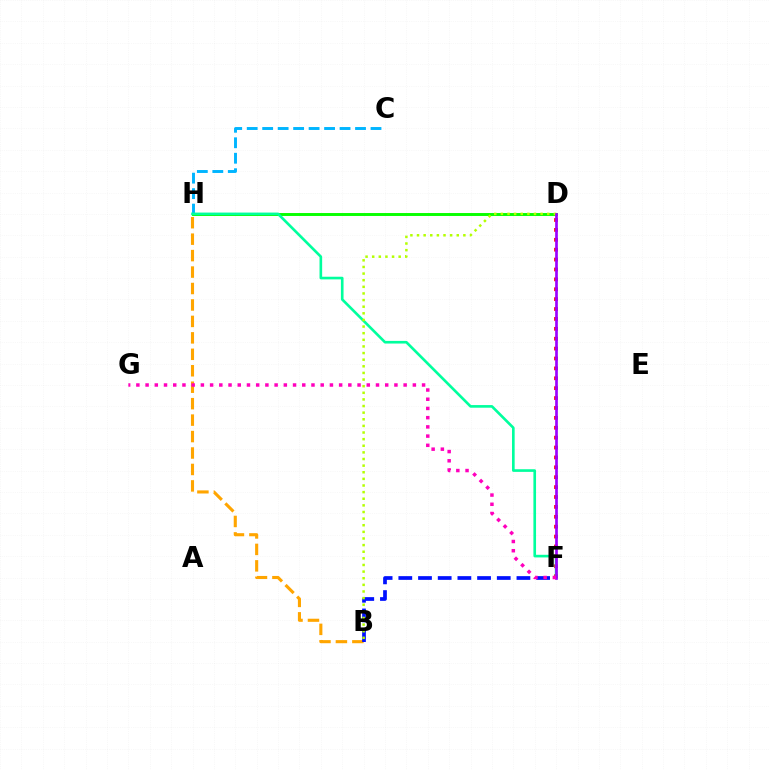{('C', 'H'): [{'color': '#00b5ff', 'line_style': 'dashed', 'thickness': 2.1}], ('D', 'H'): [{'color': '#08ff00', 'line_style': 'solid', 'thickness': 2.11}], ('D', 'F'): [{'color': '#ff0000', 'line_style': 'dotted', 'thickness': 2.69}, {'color': '#9b00ff', 'line_style': 'solid', 'thickness': 1.93}], ('B', 'H'): [{'color': '#ffa500', 'line_style': 'dashed', 'thickness': 2.23}], ('F', 'H'): [{'color': '#00ff9d', 'line_style': 'solid', 'thickness': 1.9}], ('B', 'F'): [{'color': '#0010ff', 'line_style': 'dashed', 'thickness': 2.67}], ('B', 'D'): [{'color': '#b3ff00', 'line_style': 'dotted', 'thickness': 1.8}], ('F', 'G'): [{'color': '#ff00bd', 'line_style': 'dotted', 'thickness': 2.5}]}